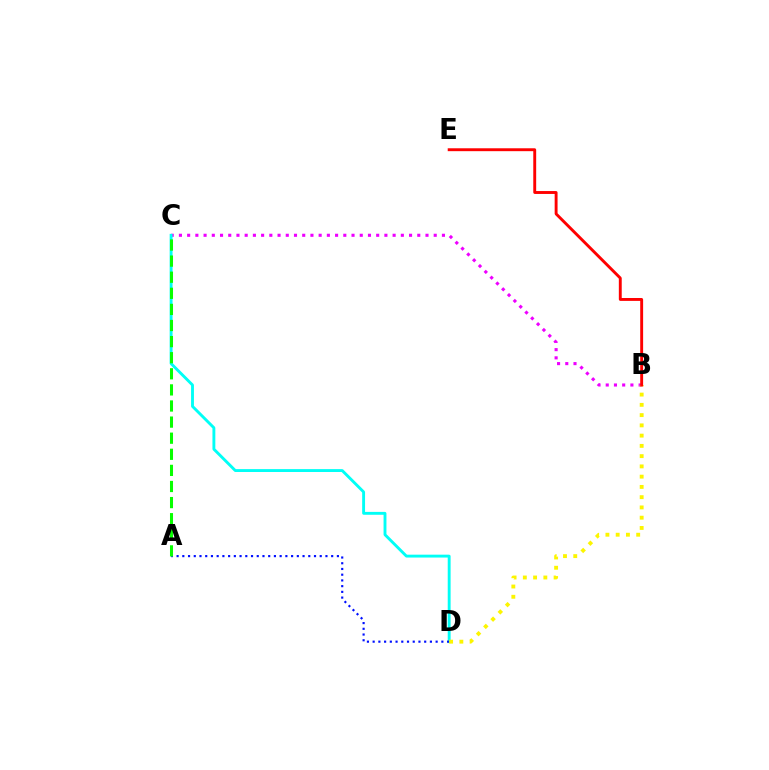{('B', 'C'): [{'color': '#ee00ff', 'line_style': 'dotted', 'thickness': 2.23}], ('C', 'D'): [{'color': '#00fff6', 'line_style': 'solid', 'thickness': 2.08}], ('A', 'D'): [{'color': '#0010ff', 'line_style': 'dotted', 'thickness': 1.56}], ('A', 'C'): [{'color': '#08ff00', 'line_style': 'dashed', 'thickness': 2.19}], ('B', 'D'): [{'color': '#fcf500', 'line_style': 'dotted', 'thickness': 2.79}], ('B', 'E'): [{'color': '#ff0000', 'line_style': 'solid', 'thickness': 2.09}]}